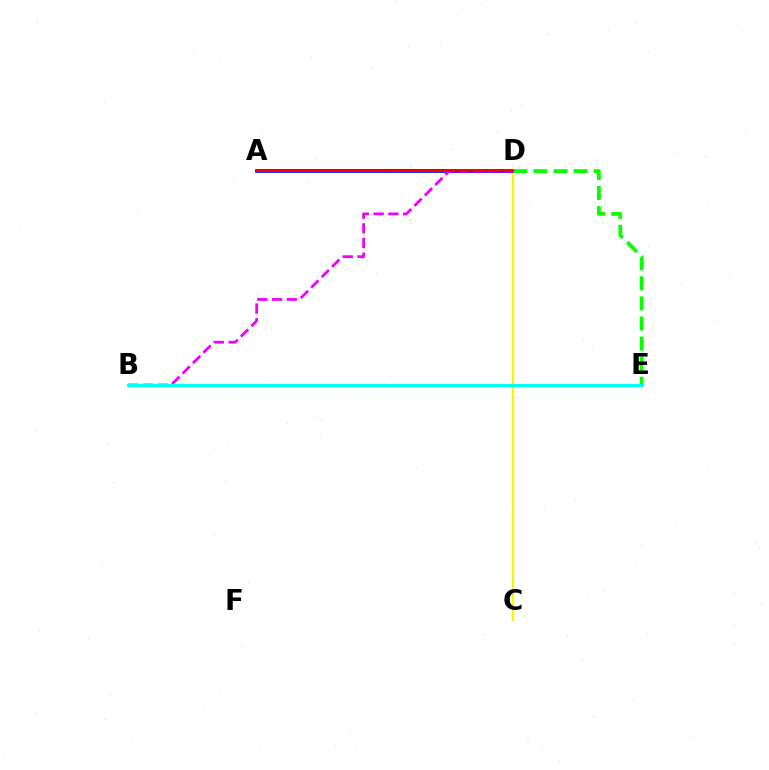{('C', 'D'): [{'color': '#fcf500', 'line_style': 'solid', 'thickness': 1.61}], ('A', 'D'): [{'color': '#0010ff', 'line_style': 'solid', 'thickness': 2.68}, {'color': '#ff0000', 'line_style': 'solid', 'thickness': 1.51}], ('B', 'D'): [{'color': '#ee00ff', 'line_style': 'dashed', 'thickness': 2.0}], ('D', 'E'): [{'color': '#08ff00', 'line_style': 'dashed', 'thickness': 2.73}], ('B', 'E'): [{'color': '#00fff6', 'line_style': 'solid', 'thickness': 2.23}]}